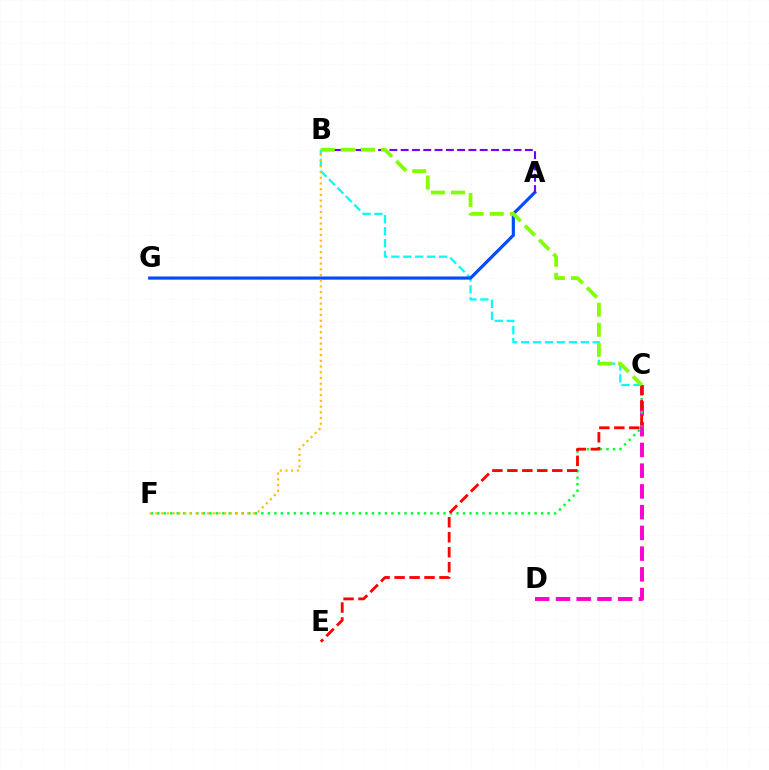{('C', 'D'): [{'color': '#ff00cf', 'line_style': 'dashed', 'thickness': 2.82}], ('C', 'F'): [{'color': '#00ff39', 'line_style': 'dotted', 'thickness': 1.77}], ('B', 'C'): [{'color': '#00fff6', 'line_style': 'dashed', 'thickness': 1.62}, {'color': '#84ff00', 'line_style': 'dashed', 'thickness': 2.72}], ('A', 'G'): [{'color': '#004bff', 'line_style': 'solid', 'thickness': 2.27}], ('B', 'F'): [{'color': '#ffbd00', 'line_style': 'dotted', 'thickness': 1.55}], ('C', 'E'): [{'color': '#ff0000', 'line_style': 'dashed', 'thickness': 2.03}], ('A', 'B'): [{'color': '#7200ff', 'line_style': 'dashed', 'thickness': 1.53}]}